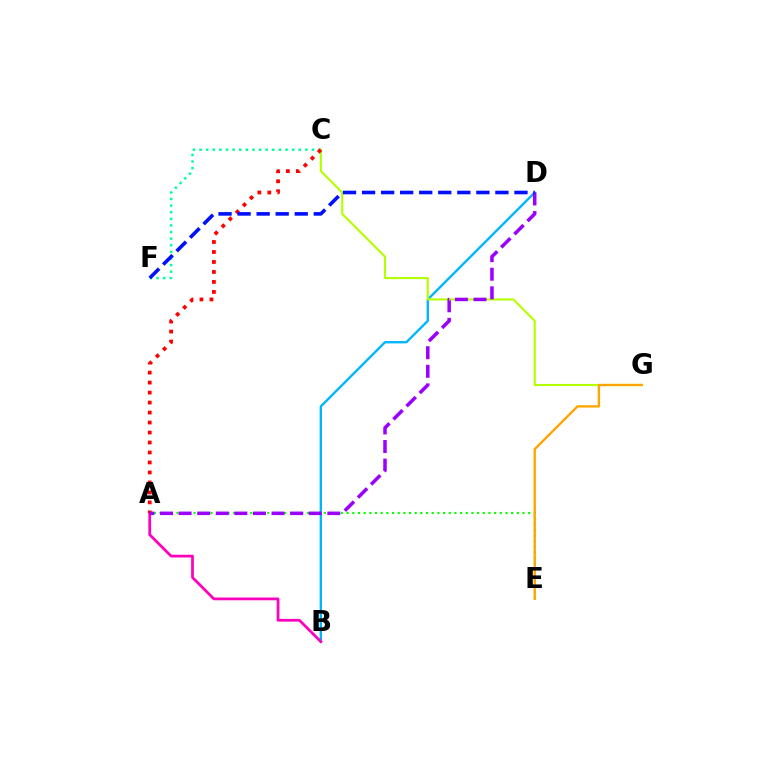{('C', 'F'): [{'color': '#00ff9d', 'line_style': 'dotted', 'thickness': 1.8}], ('B', 'D'): [{'color': '#00b5ff', 'line_style': 'solid', 'thickness': 1.7}], ('A', 'B'): [{'color': '#ff00bd', 'line_style': 'solid', 'thickness': 1.99}], ('C', 'G'): [{'color': '#b3ff00', 'line_style': 'solid', 'thickness': 1.52}], ('A', 'C'): [{'color': '#ff0000', 'line_style': 'dotted', 'thickness': 2.71}], ('A', 'E'): [{'color': '#08ff00', 'line_style': 'dotted', 'thickness': 1.54}], ('E', 'G'): [{'color': '#ffa500', 'line_style': 'solid', 'thickness': 1.7}], ('A', 'D'): [{'color': '#9b00ff', 'line_style': 'dashed', 'thickness': 2.53}], ('D', 'F'): [{'color': '#0010ff', 'line_style': 'dashed', 'thickness': 2.59}]}